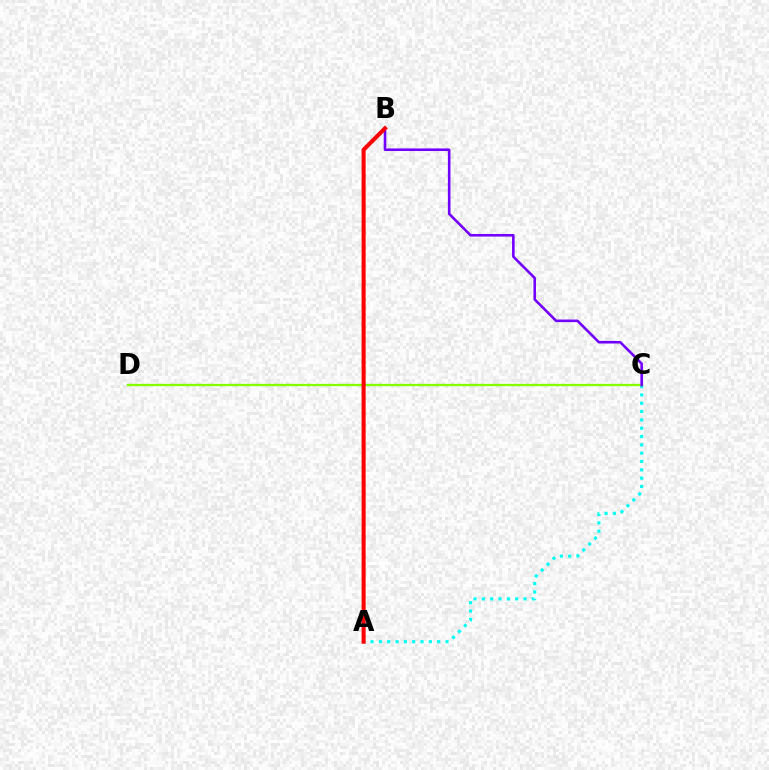{('A', 'C'): [{'color': '#00fff6', 'line_style': 'dotted', 'thickness': 2.26}], ('C', 'D'): [{'color': '#84ff00', 'line_style': 'solid', 'thickness': 1.67}], ('B', 'C'): [{'color': '#7200ff', 'line_style': 'solid', 'thickness': 1.86}], ('A', 'B'): [{'color': '#ff0000', 'line_style': 'solid', 'thickness': 2.91}]}